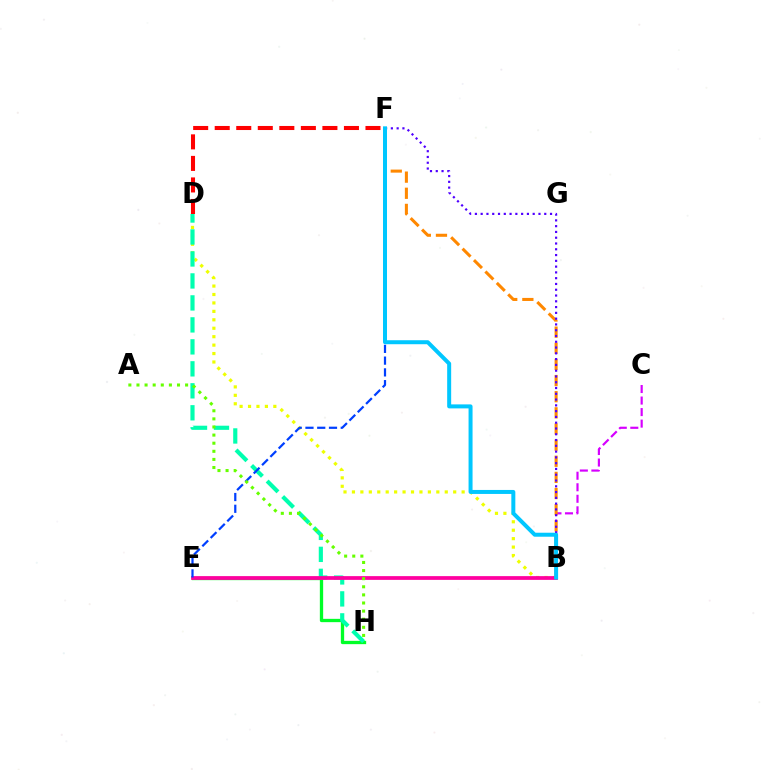{('B', 'D'): [{'color': '#eeff00', 'line_style': 'dotted', 'thickness': 2.29}], ('B', 'C'): [{'color': '#d600ff', 'line_style': 'dashed', 'thickness': 1.57}], ('E', 'H'): [{'color': '#00ff27', 'line_style': 'solid', 'thickness': 2.38}], ('B', 'F'): [{'color': '#ff8800', 'line_style': 'dashed', 'thickness': 2.19}, {'color': '#4f00ff', 'line_style': 'dotted', 'thickness': 1.57}, {'color': '#00c7ff', 'line_style': 'solid', 'thickness': 2.88}], ('D', 'H'): [{'color': '#00ffaf', 'line_style': 'dashed', 'thickness': 2.99}], ('D', 'F'): [{'color': '#ff0000', 'line_style': 'dashed', 'thickness': 2.93}], ('B', 'E'): [{'color': '#ff00a0', 'line_style': 'solid', 'thickness': 2.7}], ('E', 'F'): [{'color': '#003fff', 'line_style': 'dashed', 'thickness': 1.6}], ('A', 'H'): [{'color': '#66ff00', 'line_style': 'dotted', 'thickness': 2.2}]}